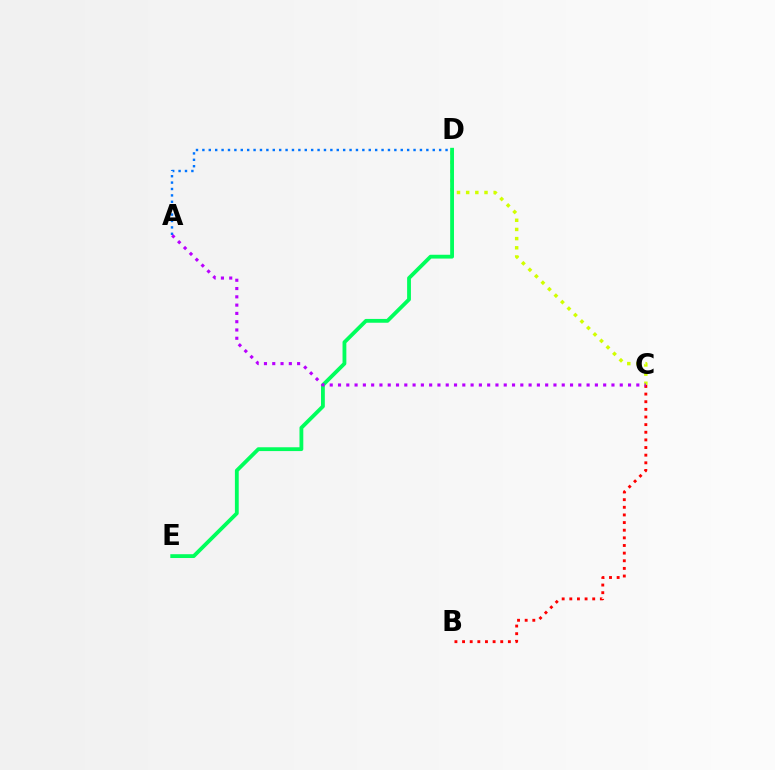{('B', 'C'): [{'color': '#ff0000', 'line_style': 'dotted', 'thickness': 2.07}], ('C', 'D'): [{'color': '#d1ff00', 'line_style': 'dotted', 'thickness': 2.49}], ('A', 'D'): [{'color': '#0074ff', 'line_style': 'dotted', 'thickness': 1.74}], ('D', 'E'): [{'color': '#00ff5c', 'line_style': 'solid', 'thickness': 2.75}], ('A', 'C'): [{'color': '#b900ff', 'line_style': 'dotted', 'thickness': 2.25}]}